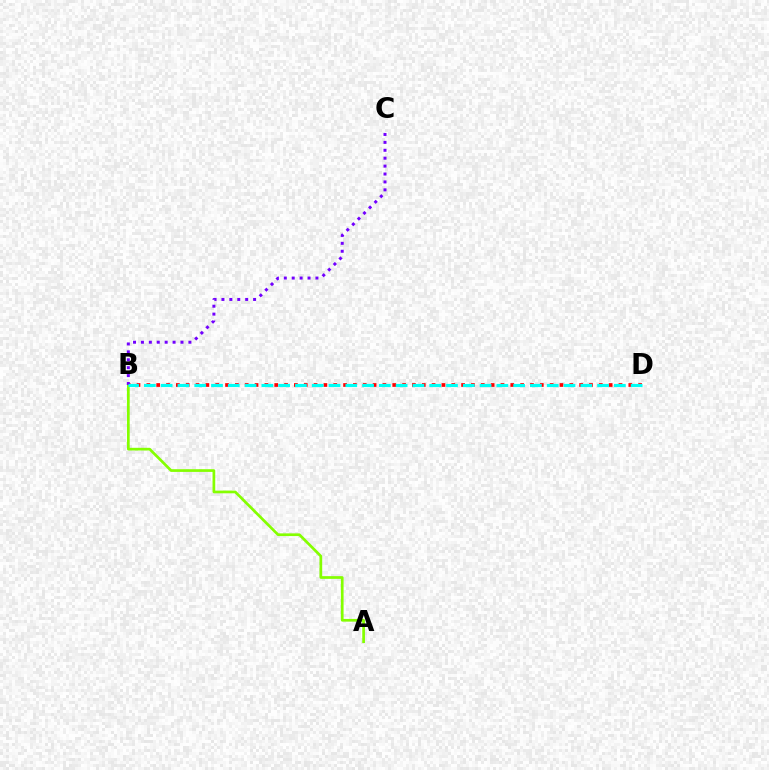{('B', 'D'): [{'color': '#ff0000', 'line_style': 'dotted', 'thickness': 2.67}, {'color': '#00fff6', 'line_style': 'dashed', 'thickness': 2.28}], ('A', 'B'): [{'color': '#84ff00', 'line_style': 'solid', 'thickness': 1.95}], ('B', 'C'): [{'color': '#7200ff', 'line_style': 'dotted', 'thickness': 2.15}]}